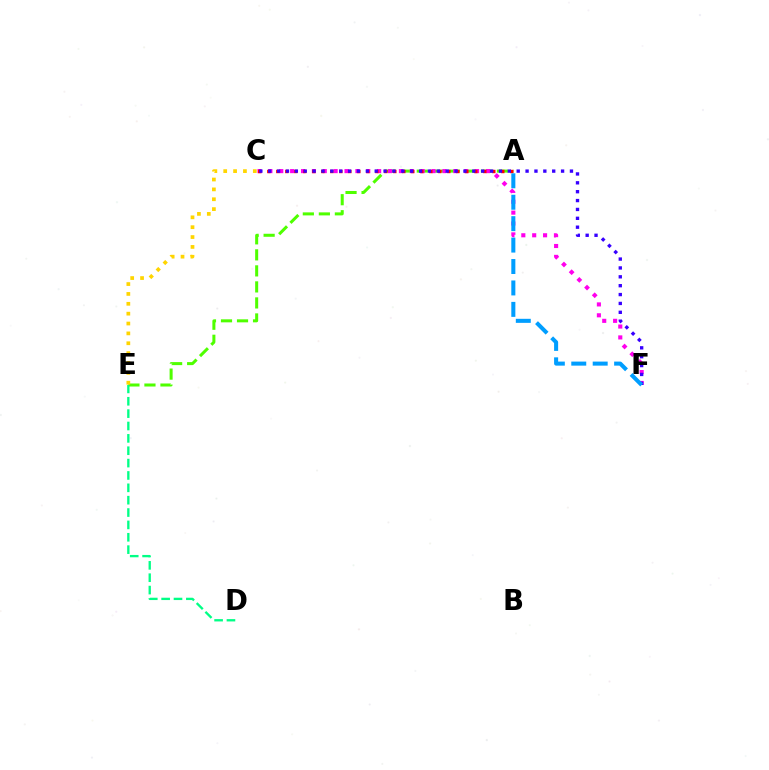{('A', 'E'): [{'color': '#4fff00', 'line_style': 'dashed', 'thickness': 2.18}], ('C', 'E'): [{'color': '#ffd500', 'line_style': 'dotted', 'thickness': 2.68}], ('C', 'F'): [{'color': '#ff00ed', 'line_style': 'dotted', 'thickness': 2.96}, {'color': '#3700ff', 'line_style': 'dotted', 'thickness': 2.41}], ('A', 'C'): [{'color': '#ff0000', 'line_style': 'dotted', 'thickness': 2.44}], ('A', 'F'): [{'color': '#009eff', 'line_style': 'dashed', 'thickness': 2.91}], ('D', 'E'): [{'color': '#00ff86', 'line_style': 'dashed', 'thickness': 1.68}]}